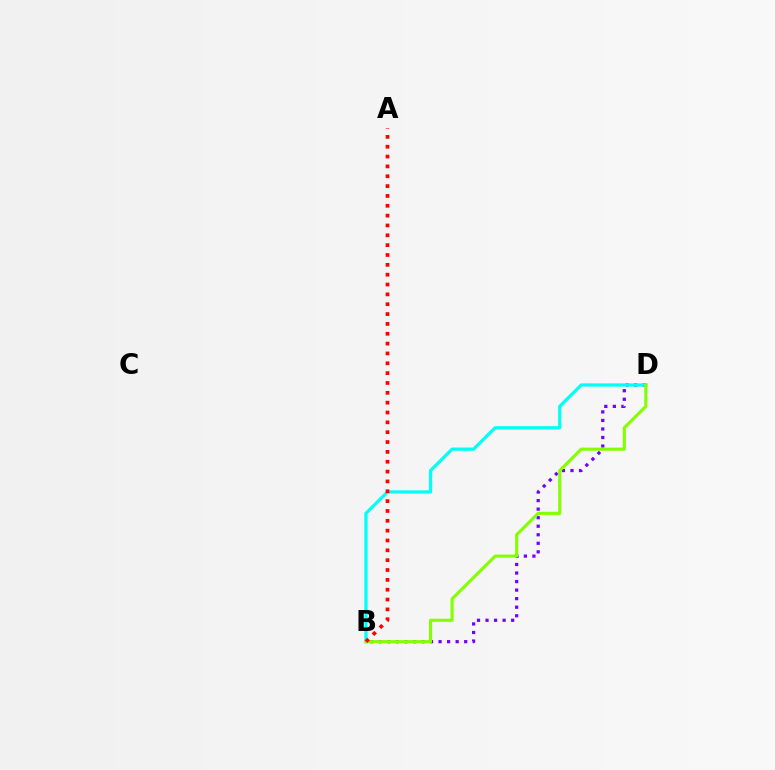{('B', 'D'): [{'color': '#7200ff', 'line_style': 'dotted', 'thickness': 2.32}, {'color': '#00fff6', 'line_style': 'solid', 'thickness': 2.33}, {'color': '#84ff00', 'line_style': 'solid', 'thickness': 2.25}], ('A', 'B'): [{'color': '#ff0000', 'line_style': 'dotted', 'thickness': 2.67}]}